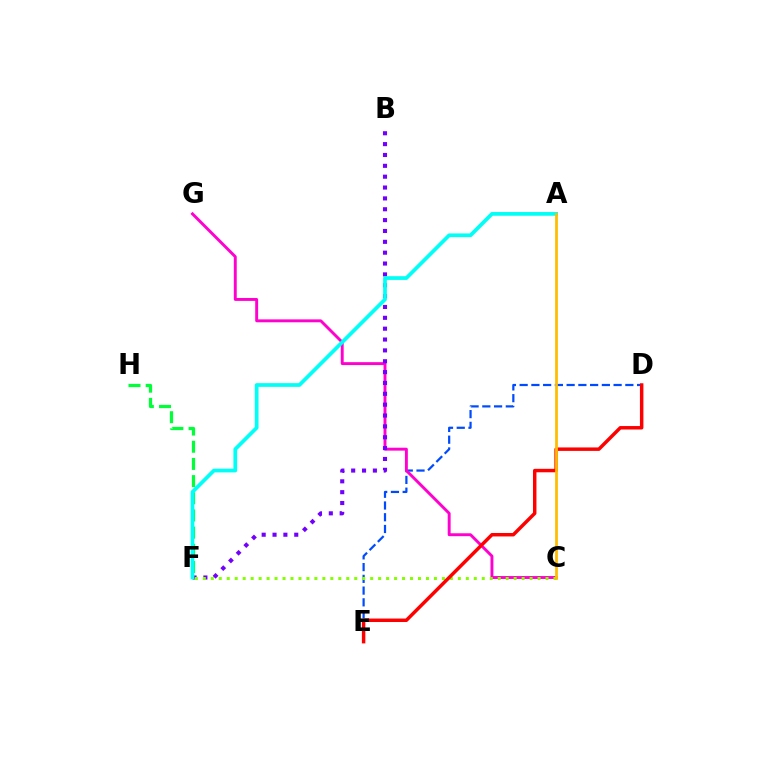{('D', 'E'): [{'color': '#004bff', 'line_style': 'dashed', 'thickness': 1.6}, {'color': '#ff0000', 'line_style': 'solid', 'thickness': 2.49}], ('C', 'G'): [{'color': '#ff00cf', 'line_style': 'solid', 'thickness': 2.1}], ('B', 'F'): [{'color': '#7200ff', 'line_style': 'dotted', 'thickness': 2.95}], ('F', 'H'): [{'color': '#00ff39', 'line_style': 'dashed', 'thickness': 2.33}], ('A', 'F'): [{'color': '#00fff6', 'line_style': 'solid', 'thickness': 2.68}], ('C', 'F'): [{'color': '#84ff00', 'line_style': 'dotted', 'thickness': 2.17}], ('A', 'C'): [{'color': '#ffbd00', 'line_style': 'solid', 'thickness': 1.98}]}